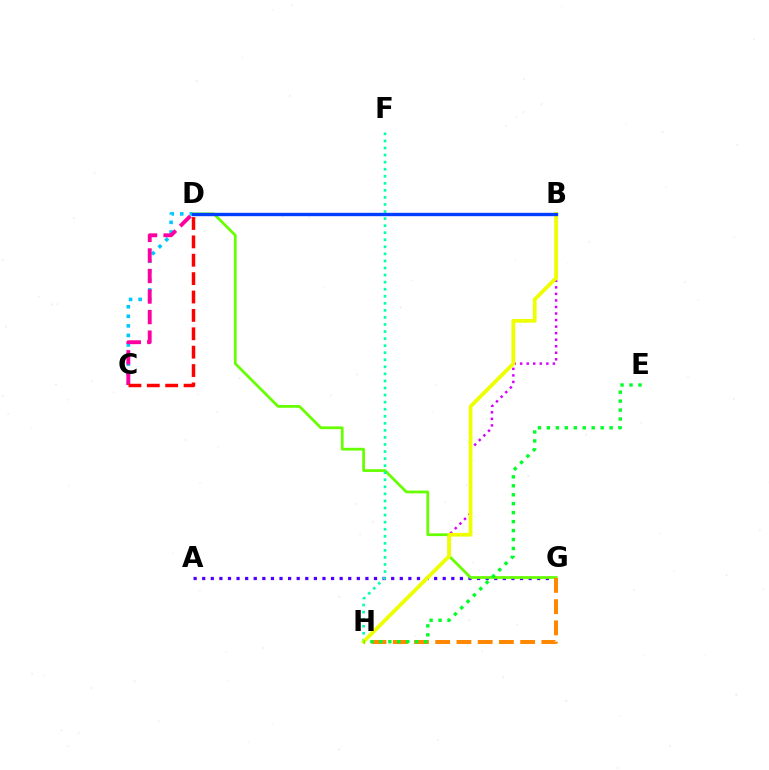{('A', 'G'): [{'color': '#4f00ff', 'line_style': 'dotted', 'thickness': 2.33}], ('D', 'G'): [{'color': '#66ff00', 'line_style': 'solid', 'thickness': 1.98}], ('F', 'H'): [{'color': '#00ffaf', 'line_style': 'dotted', 'thickness': 1.92}], ('B', 'H'): [{'color': '#d600ff', 'line_style': 'dotted', 'thickness': 1.78}, {'color': '#eeff00', 'line_style': 'solid', 'thickness': 2.71}], ('G', 'H'): [{'color': '#ff8800', 'line_style': 'dashed', 'thickness': 2.88}], ('C', 'D'): [{'color': '#00c7ff', 'line_style': 'dotted', 'thickness': 2.6}, {'color': '#ff00a0', 'line_style': 'dashed', 'thickness': 2.79}, {'color': '#ff0000', 'line_style': 'dashed', 'thickness': 2.5}], ('B', 'D'): [{'color': '#003fff', 'line_style': 'solid', 'thickness': 2.43}], ('E', 'H'): [{'color': '#00ff27', 'line_style': 'dotted', 'thickness': 2.43}]}